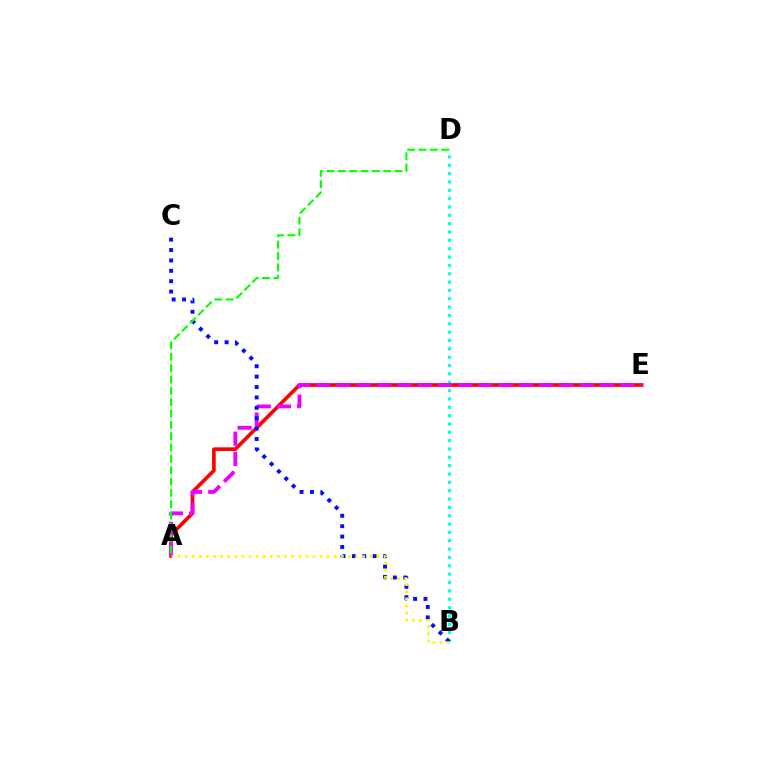{('B', 'D'): [{'color': '#00fff6', 'line_style': 'dotted', 'thickness': 2.27}], ('A', 'E'): [{'color': '#ff0000', 'line_style': 'solid', 'thickness': 2.63}, {'color': '#ee00ff', 'line_style': 'dashed', 'thickness': 2.75}], ('B', 'C'): [{'color': '#0010ff', 'line_style': 'dotted', 'thickness': 2.82}], ('A', 'B'): [{'color': '#fcf500', 'line_style': 'dotted', 'thickness': 1.93}], ('A', 'D'): [{'color': '#08ff00', 'line_style': 'dashed', 'thickness': 1.54}]}